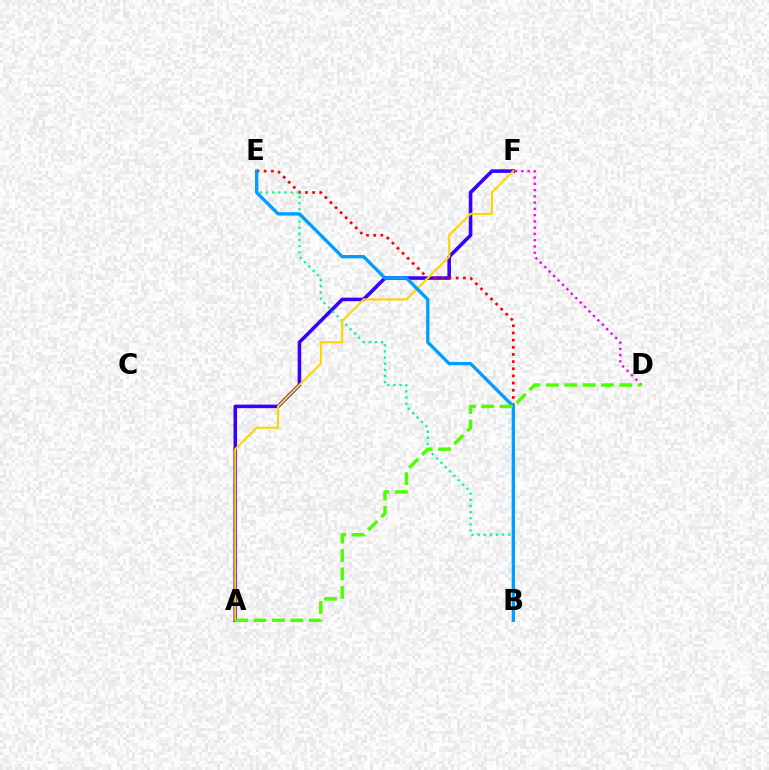{('A', 'F'): [{'color': '#3700ff', 'line_style': 'solid', 'thickness': 2.57}, {'color': '#ffd500', 'line_style': 'solid', 'thickness': 1.53}], ('B', 'E'): [{'color': '#ff0000', 'line_style': 'dotted', 'thickness': 1.95}, {'color': '#00ff86', 'line_style': 'dotted', 'thickness': 1.67}, {'color': '#009eff', 'line_style': 'solid', 'thickness': 2.39}], ('D', 'F'): [{'color': '#ff00ed', 'line_style': 'dotted', 'thickness': 1.7}], ('A', 'D'): [{'color': '#4fff00', 'line_style': 'dashed', 'thickness': 2.49}]}